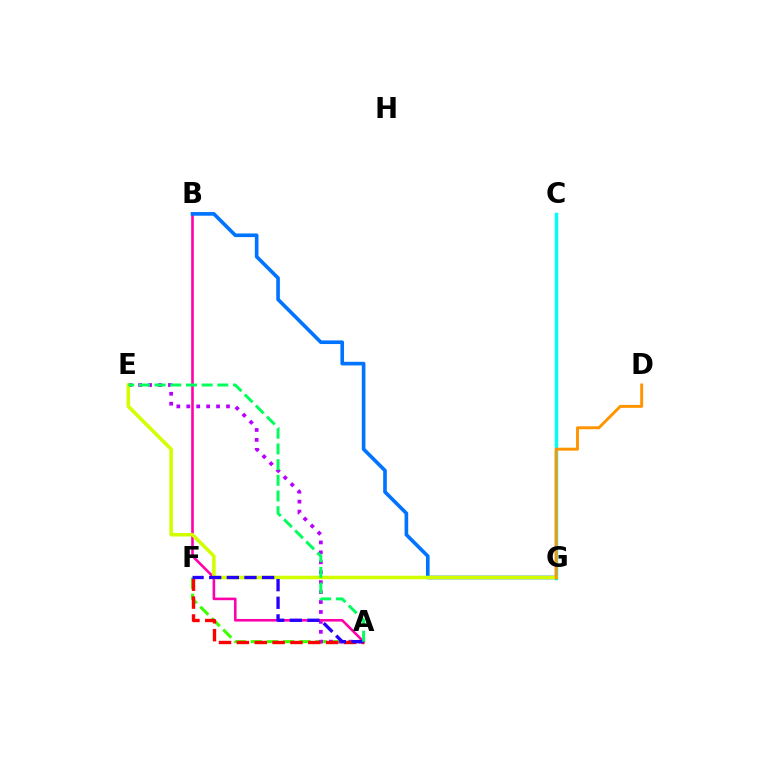{('C', 'G'): [{'color': '#00fff6', 'line_style': 'solid', 'thickness': 2.48}], ('A', 'F'): [{'color': '#3dff00', 'line_style': 'dashed', 'thickness': 2.2}, {'color': '#ff0000', 'line_style': 'dashed', 'thickness': 2.43}, {'color': '#2500ff', 'line_style': 'dashed', 'thickness': 2.39}], ('A', 'E'): [{'color': '#b900ff', 'line_style': 'dotted', 'thickness': 2.7}, {'color': '#00ff5c', 'line_style': 'dashed', 'thickness': 2.13}], ('A', 'B'): [{'color': '#ff00ac', 'line_style': 'solid', 'thickness': 1.87}], ('B', 'G'): [{'color': '#0074ff', 'line_style': 'solid', 'thickness': 2.62}], ('E', 'G'): [{'color': '#d1ff00', 'line_style': 'solid', 'thickness': 2.54}], ('D', 'G'): [{'color': '#ff9400', 'line_style': 'solid', 'thickness': 2.11}]}